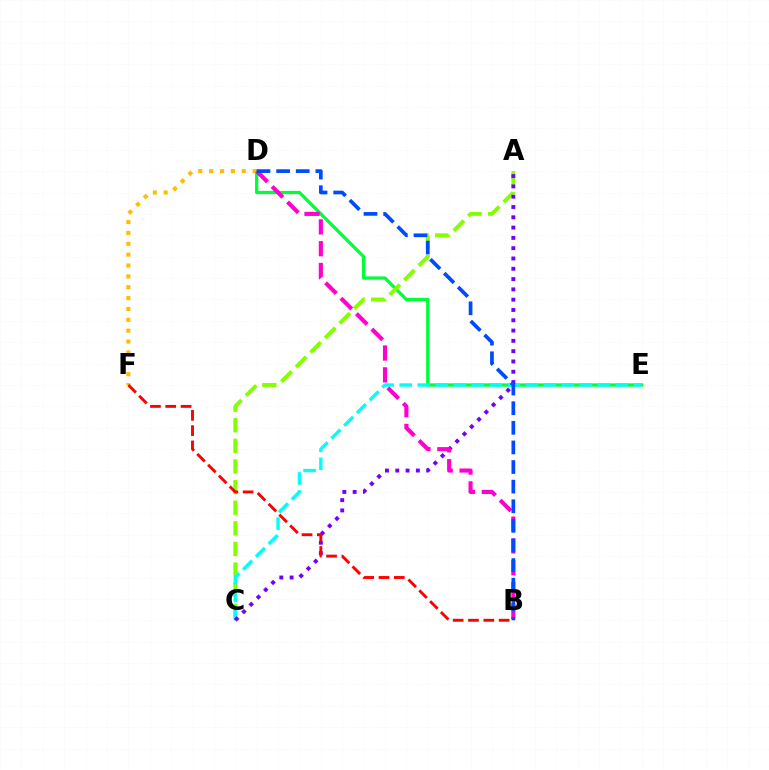{('D', 'E'): [{'color': '#00ff39', 'line_style': 'solid', 'thickness': 2.36}], ('D', 'F'): [{'color': '#ffbd00', 'line_style': 'dotted', 'thickness': 2.95}], ('A', 'C'): [{'color': '#84ff00', 'line_style': 'dashed', 'thickness': 2.8}, {'color': '#7200ff', 'line_style': 'dotted', 'thickness': 2.8}], ('C', 'E'): [{'color': '#00fff6', 'line_style': 'dashed', 'thickness': 2.45}], ('B', 'F'): [{'color': '#ff0000', 'line_style': 'dashed', 'thickness': 2.08}], ('B', 'D'): [{'color': '#ff00cf', 'line_style': 'dashed', 'thickness': 2.96}, {'color': '#004bff', 'line_style': 'dashed', 'thickness': 2.66}]}